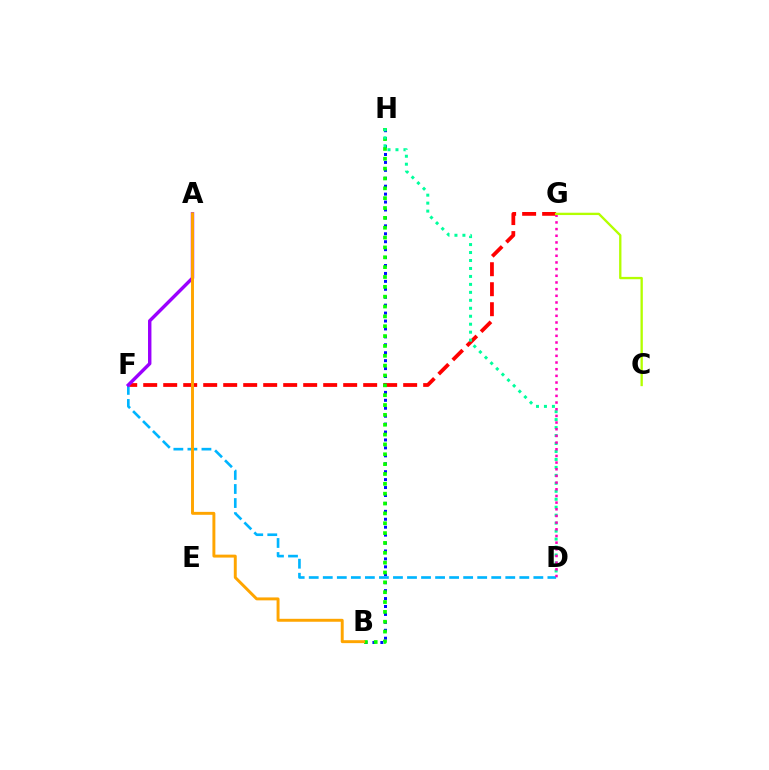{('B', 'H'): [{'color': '#0010ff', 'line_style': 'dotted', 'thickness': 2.15}, {'color': '#08ff00', 'line_style': 'dotted', 'thickness': 2.68}], ('F', 'G'): [{'color': '#ff0000', 'line_style': 'dashed', 'thickness': 2.72}], ('D', 'F'): [{'color': '#00b5ff', 'line_style': 'dashed', 'thickness': 1.91}], ('A', 'F'): [{'color': '#9b00ff', 'line_style': 'solid', 'thickness': 2.46}], ('D', 'H'): [{'color': '#00ff9d', 'line_style': 'dotted', 'thickness': 2.16}], ('A', 'B'): [{'color': '#ffa500', 'line_style': 'solid', 'thickness': 2.11}], ('D', 'G'): [{'color': '#ff00bd', 'line_style': 'dotted', 'thickness': 1.81}], ('C', 'G'): [{'color': '#b3ff00', 'line_style': 'solid', 'thickness': 1.68}]}